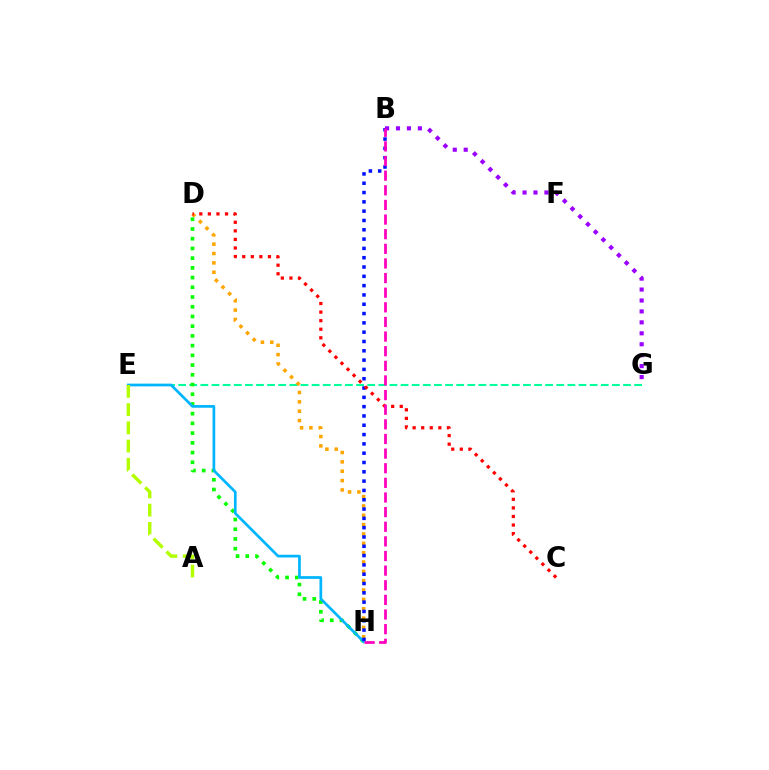{('E', 'G'): [{'color': '#00ff9d', 'line_style': 'dashed', 'thickness': 1.51}], ('D', 'H'): [{'color': '#ffa500', 'line_style': 'dotted', 'thickness': 2.54}, {'color': '#08ff00', 'line_style': 'dotted', 'thickness': 2.64}], ('E', 'H'): [{'color': '#00b5ff', 'line_style': 'solid', 'thickness': 1.95}], ('B', 'H'): [{'color': '#0010ff', 'line_style': 'dotted', 'thickness': 2.53}, {'color': '#ff00bd', 'line_style': 'dashed', 'thickness': 1.99}], ('A', 'E'): [{'color': '#b3ff00', 'line_style': 'dashed', 'thickness': 2.48}], ('B', 'G'): [{'color': '#9b00ff', 'line_style': 'dotted', 'thickness': 2.97}], ('C', 'D'): [{'color': '#ff0000', 'line_style': 'dotted', 'thickness': 2.33}]}